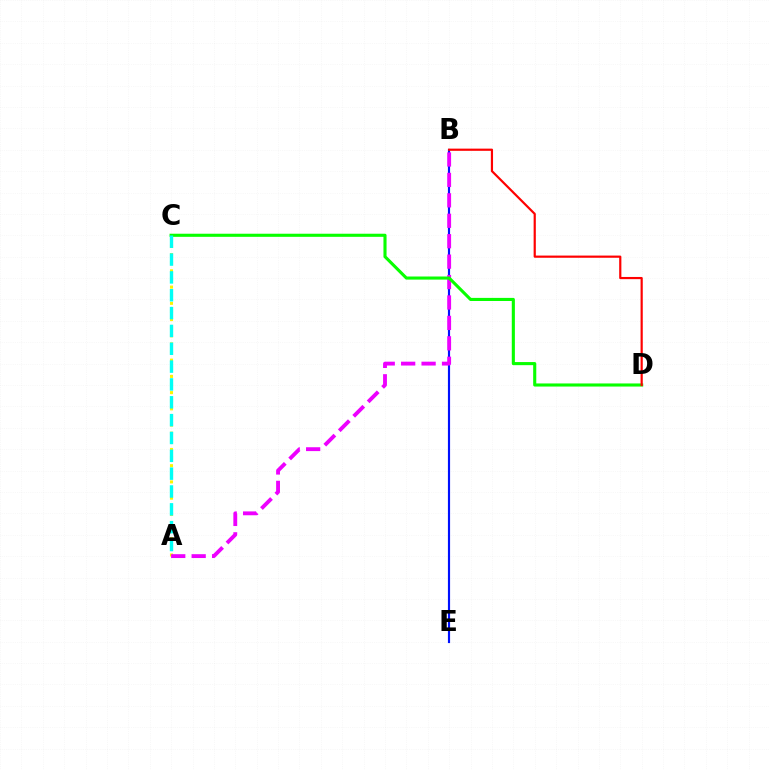{('B', 'E'): [{'color': '#0010ff', 'line_style': 'solid', 'thickness': 1.56}], ('A', 'C'): [{'color': '#fcf500', 'line_style': 'dotted', 'thickness': 2.21}, {'color': '#00fff6', 'line_style': 'dashed', 'thickness': 2.42}], ('A', 'B'): [{'color': '#ee00ff', 'line_style': 'dashed', 'thickness': 2.77}], ('C', 'D'): [{'color': '#08ff00', 'line_style': 'solid', 'thickness': 2.23}], ('B', 'D'): [{'color': '#ff0000', 'line_style': 'solid', 'thickness': 1.58}]}